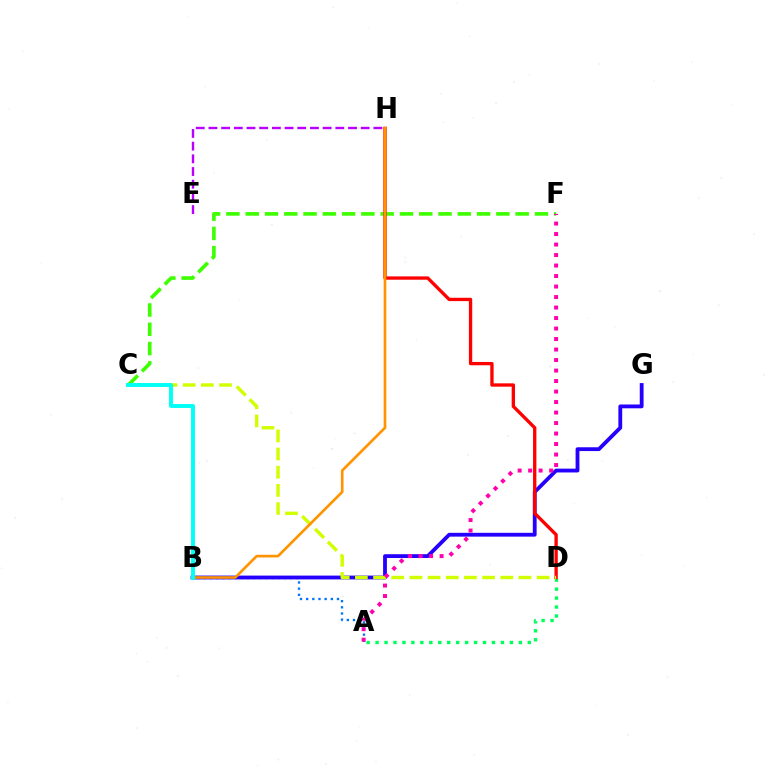{('E', 'H'): [{'color': '#b900ff', 'line_style': 'dashed', 'thickness': 1.72}], ('C', 'F'): [{'color': '#3dff00', 'line_style': 'dashed', 'thickness': 2.62}], ('A', 'B'): [{'color': '#0074ff', 'line_style': 'dotted', 'thickness': 1.68}], ('B', 'G'): [{'color': '#2500ff', 'line_style': 'solid', 'thickness': 2.74}], ('A', 'D'): [{'color': '#00ff5c', 'line_style': 'dotted', 'thickness': 2.43}], ('D', 'H'): [{'color': '#ff0000', 'line_style': 'solid', 'thickness': 2.39}], ('C', 'D'): [{'color': '#d1ff00', 'line_style': 'dashed', 'thickness': 2.47}], ('A', 'F'): [{'color': '#ff00ac', 'line_style': 'dotted', 'thickness': 2.85}], ('B', 'H'): [{'color': '#ff9400', 'line_style': 'solid', 'thickness': 1.91}], ('B', 'C'): [{'color': '#00fff6', 'line_style': 'solid', 'thickness': 2.81}]}